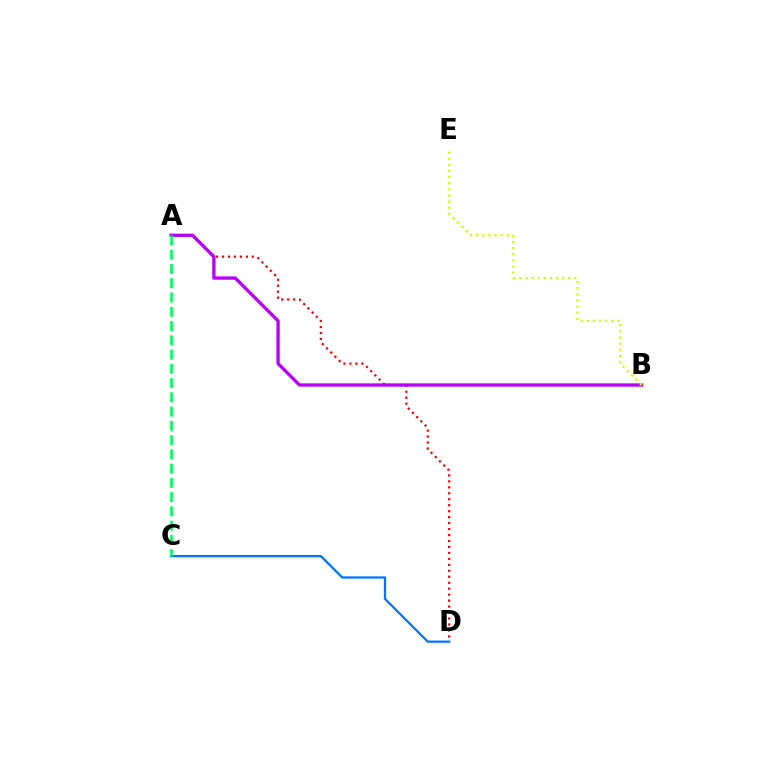{('A', 'D'): [{'color': '#ff0000', 'line_style': 'dotted', 'thickness': 1.62}], ('A', 'B'): [{'color': '#b900ff', 'line_style': 'solid', 'thickness': 2.39}], ('C', 'D'): [{'color': '#0074ff', 'line_style': 'solid', 'thickness': 1.63}], ('B', 'E'): [{'color': '#d1ff00', 'line_style': 'dotted', 'thickness': 1.67}], ('A', 'C'): [{'color': '#00ff5c', 'line_style': 'dashed', 'thickness': 1.94}]}